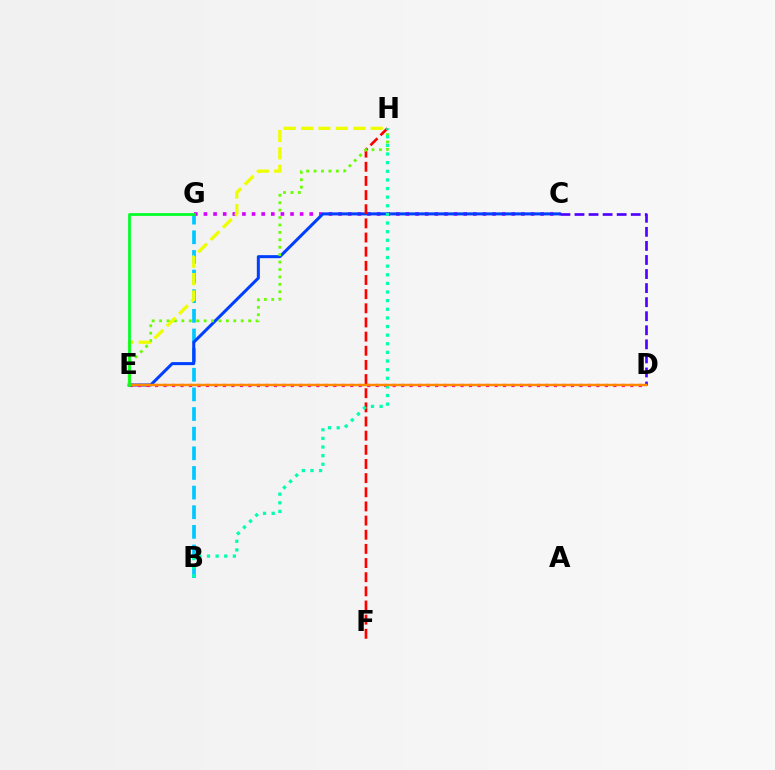{('B', 'G'): [{'color': '#00c7ff', 'line_style': 'dashed', 'thickness': 2.67}], ('C', 'G'): [{'color': '#d600ff', 'line_style': 'dotted', 'thickness': 2.61}], ('C', 'E'): [{'color': '#003fff', 'line_style': 'solid', 'thickness': 2.18}], ('D', 'E'): [{'color': '#ff00a0', 'line_style': 'dotted', 'thickness': 2.31}, {'color': '#ff8800', 'line_style': 'solid', 'thickness': 1.79}], ('F', 'H'): [{'color': '#ff0000', 'line_style': 'dashed', 'thickness': 1.92}], ('E', 'H'): [{'color': '#66ff00', 'line_style': 'dotted', 'thickness': 2.02}, {'color': '#eeff00', 'line_style': 'dashed', 'thickness': 2.37}], ('C', 'D'): [{'color': '#4f00ff', 'line_style': 'dashed', 'thickness': 1.91}], ('B', 'H'): [{'color': '#00ffaf', 'line_style': 'dotted', 'thickness': 2.34}], ('E', 'G'): [{'color': '#00ff27', 'line_style': 'solid', 'thickness': 1.98}]}